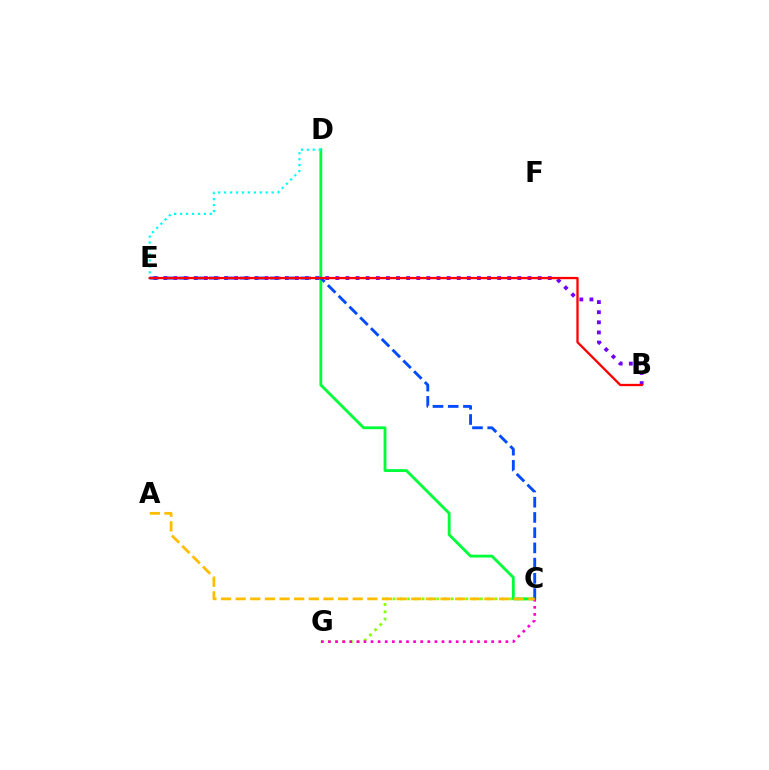{('C', 'G'): [{'color': '#84ff00', 'line_style': 'dotted', 'thickness': 1.98}, {'color': '#ff00cf', 'line_style': 'dotted', 'thickness': 1.93}], ('B', 'E'): [{'color': '#7200ff', 'line_style': 'dotted', 'thickness': 2.75}, {'color': '#ff0000', 'line_style': 'solid', 'thickness': 1.66}], ('C', 'D'): [{'color': '#00ff39', 'line_style': 'solid', 'thickness': 2.04}], ('D', 'E'): [{'color': '#00fff6', 'line_style': 'dotted', 'thickness': 1.62}], ('C', 'E'): [{'color': '#004bff', 'line_style': 'dashed', 'thickness': 2.07}], ('A', 'C'): [{'color': '#ffbd00', 'line_style': 'dashed', 'thickness': 1.99}]}